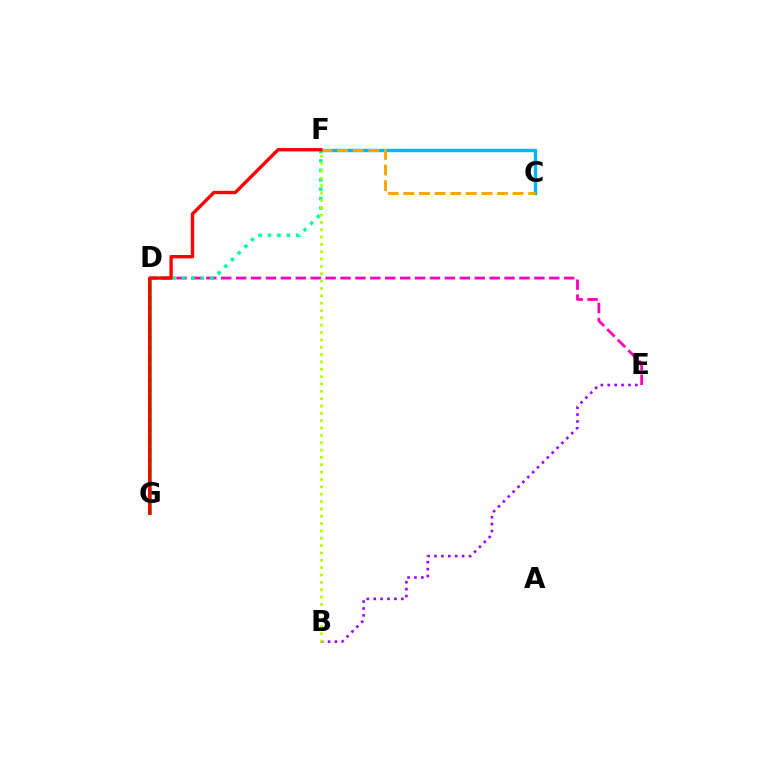{('D', 'G'): [{'color': '#0010ff', 'line_style': 'dotted', 'thickness': 2.75}, {'color': '#08ff00', 'line_style': 'solid', 'thickness': 2.0}], ('B', 'E'): [{'color': '#9b00ff', 'line_style': 'dotted', 'thickness': 1.88}], ('D', 'E'): [{'color': '#ff00bd', 'line_style': 'dashed', 'thickness': 2.03}], ('C', 'F'): [{'color': '#00b5ff', 'line_style': 'solid', 'thickness': 2.46}, {'color': '#ffa500', 'line_style': 'dashed', 'thickness': 2.12}], ('D', 'F'): [{'color': '#00ff9d', 'line_style': 'dotted', 'thickness': 2.56}], ('B', 'F'): [{'color': '#b3ff00', 'line_style': 'dotted', 'thickness': 2.0}], ('F', 'G'): [{'color': '#ff0000', 'line_style': 'solid', 'thickness': 2.42}]}